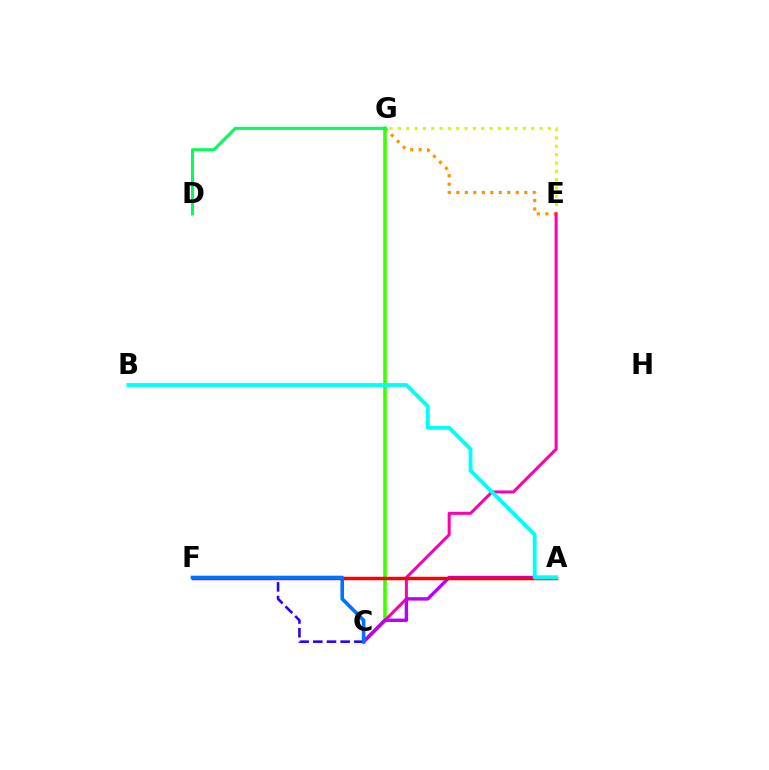{('E', 'G'): [{'color': '#ff9400', 'line_style': 'dotted', 'thickness': 2.31}, {'color': '#d1ff00', 'line_style': 'dotted', 'thickness': 2.26}], ('C', 'G'): [{'color': '#3dff00', 'line_style': 'solid', 'thickness': 2.6}], ('C', 'E'): [{'color': '#ff00ac', 'line_style': 'solid', 'thickness': 2.17}], ('A', 'C'): [{'color': '#b900ff', 'line_style': 'solid', 'thickness': 2.45}], ('A', 'F'): [{'color': '#ff0000', 'line_style': 'solid', 'thickness': 2.5}], ('A', 'B'): [{'color': '#00fff6', 'line_style': 'solid', 'thickness': 2.77}], ('C', 'F'): [{'color': '#2500ff', 'line_style': 'dashed', 'thickness': 1.86}, {'color': '#0074ff', 'line_style': 'solid', 'thickness': 2.6}], ('D', 'G'): [{'color': '#00ff5c', 'line_style': 'solid', 'thickness': 2.2}]}